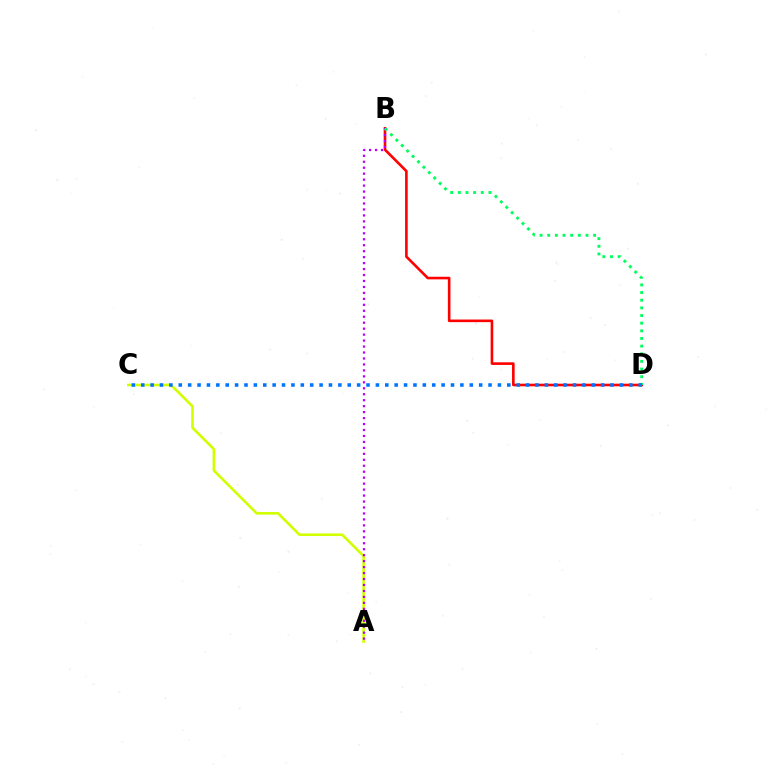{('A', 'C'): [{'color': '#d1ff00', 'line_style': 'solid', 'thickness': 1.88}], ('B', 'D'): [{'color': '#ff0000', 'line_style': 'solid', 'thickness': 1.88}, {'color': '#00ff5c', 'line_style': 'dotted', 'thickness': 2.08}], ('A', 'B'): [{'color': '#b900ff', 'line_style': 'dotted', 'thickness': 1.62}], ('C', 'D'): [{'color': '#0074ff', 'line_style': 'dotted', 'thickness': 2.55}]}